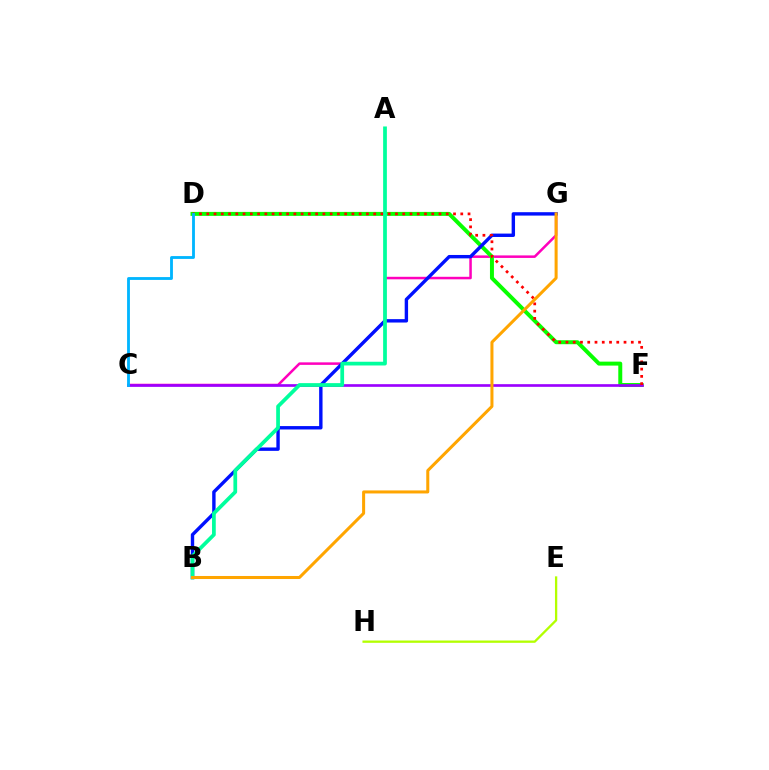{('C', 'G'): [{'color': '#ff00bd', 'line_style': 'solid', 'thickness': 1.81}], ('D', 'F'): [{'color': '#08ff00', 'line_style': 'solid', 'thickness': 2.86}, {'color': '#ff0000', 'line_style': 'dotted', 'thickness': 1.97}], ('C', 'F'): [{'color': '#9b00ff', 'line_style': 'solid', 'thickness': 1.92}], ('B', 'G'): [{'color': '#0010ff', 'line_style': 'solid', 'thickness': 2.44}, {'color': '#ffa500', 'line_style': 'solid', 'thickness': 2.18}], ('C', 'D'): [{'color': '#00b5ff', 'line_style': 'solid', 'thickness': 2.04}], ('E', 'H'): [{'color': '#b3ff00', 'line_style': 'solid', 'thickness': 1.66}], ('A', 'B'): [{'color': '#00ff9d', 'line_style': 'solid', 'thickness': 2.69}]}